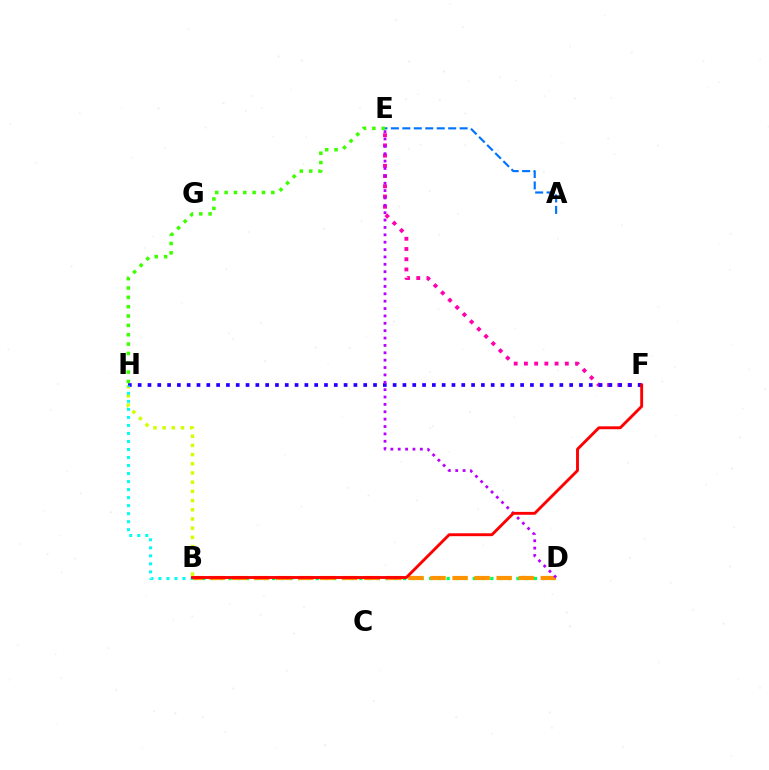{('E', 'F'): [{'color': '#ff00ac', 'line_style': 'dotted', 'thickness': 2.78}], ('B', 'H'): [{'color': '#d1ff00', 'line_style': 'dotted', 'thickness': 2.5}, {'color': '#00fff6', 'line_style': 'dotted', 'thickness': 2.18}], ('F', 'H'): [{'color': '#2500ff', 'line_style': 'dotted', 'thickness': 2.66}], ('B', 'D'): [{'color': '#00ff5c', 'line_style': 'dotted', 'thickness': 2.37}, {'color': '#ff9400', 'line_style': 'dashed', 'thickness': 3.0}], ('D', 'E'): [{'color': '#b900ff', 'line_style': 'dotted', 'thickness': 2.0}], ('E', 'H'): [{'color': '#3dff00', 'line_style': 'dotted', 'thickness': 2.54}], ('B', 'F'): [{'color': '#ff0000', 'line_style': 'solid', 'thickness': 2.08}], ('A', 'E'): [{'color': '#0074ff', 'line_style': 'dashed', 'thickness': 1.56}]}